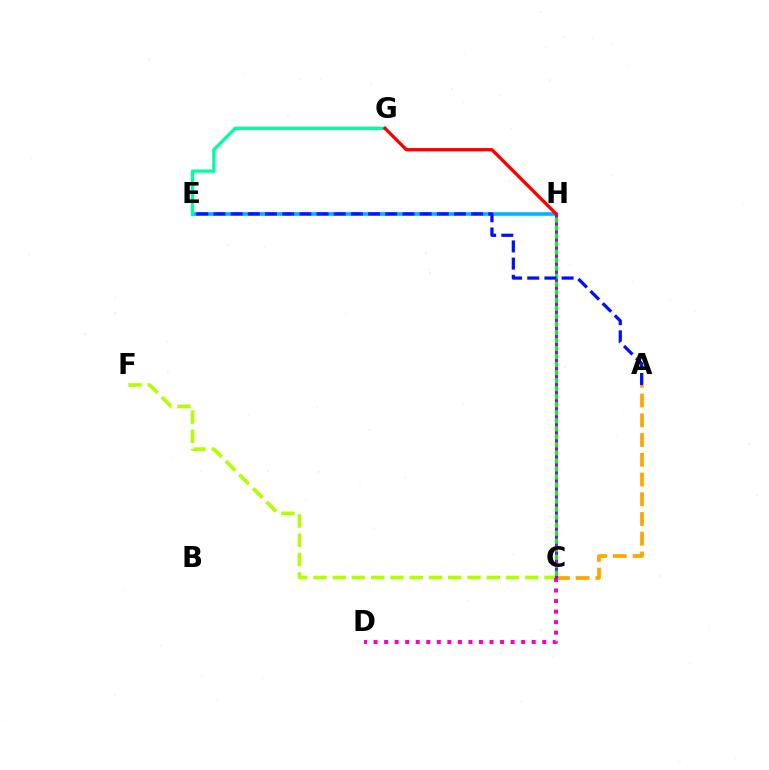{('E', 'H'): [{'color': '#00b5ff', 'line_style': 'solid', 'thickness': 2.62}], ('C', 'F'): [{'color': '#b3ff00', 'line_style': 'dashed', 'thickness': 2.62}], ('A', 'C'): [{'color': '#ffa500', 'line_style': 'dashed', 'thickness': 2.68}], ('C', 'H'): [{'color': '#08ff00', 'line_style': 'solid', 'thickness': 2.22}, {'color': '#9b00ff', 'line_style': 'dotted', 'thickness': 2.18}], ('A', 'E'): [{'color': '#0010ff', 'line_style': 'dashed', 'thickness': 2.33}], ('C', 'D'): [{'color': '#ff00bd', 'line_style': 'dotted', 'thickness': 2.86}], ('E', 'G'): [{'color': '#00ff9d', 'line_style': 'solid', 'thickness': 2.38}], ('G', 'H'): [{'color': '#ff0000', 'line_style': 'solid', 'thickness': 2.38}]}